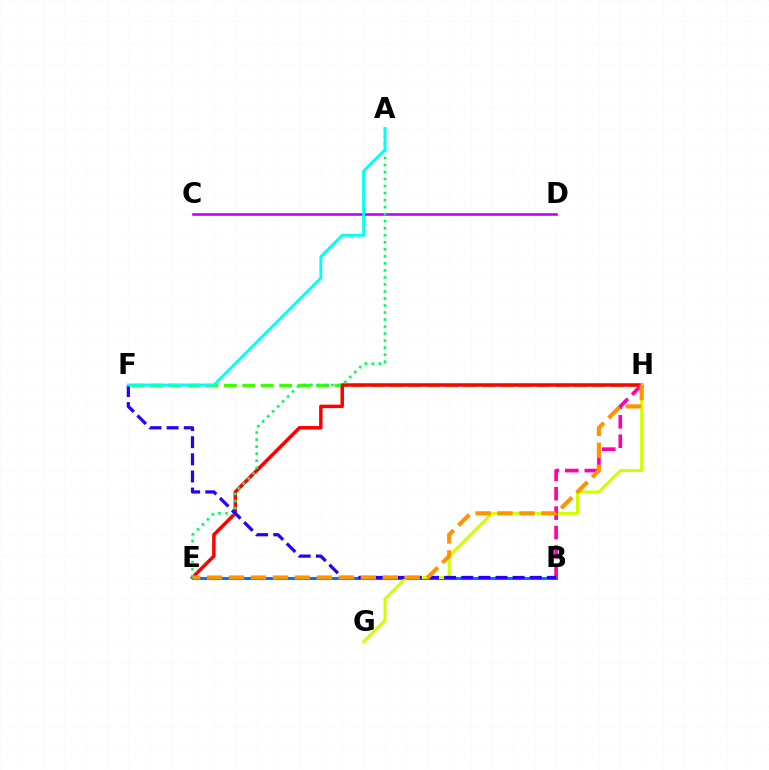{('C', 'D'): [{'color': '#b900ff', 'line_style': 'solid', 'thickness': 1.86}], ('F', 'H'): [{'color': '#3dff00', 'line_style': 'dashed', 'thickness': 2.51}], ('E', 'H'): [{'color': '#ff0000', 'line_style': 'solid', 'thickness': 2.51}, {'color': '#ff9400', 'line_style': 'dashed', 'thickness': 2.98}], ('B', 'E'): [{'color': '#0074ff', 'line_style': 'solid', 'thickness': 2.2}], ('A', 'E'): [{'color': '#00ff5c', 'line_style': 'dotted', 'thickness': 1.91}], ('G', 'H'): [{'color': '#d1ff00', 'line_style': 'solid', 'thickness': 2.17}], ('B', 'H'): [{'color': '#ff00ac', 'line_style': 'dashed', 'thickness': 2.64}], ('B', 'F'): [{'color': '#2500ff', 'line_style': 'dashed', 'thickness': 2.33}], ('A', 'F'): [{'color': '#00fff6', 'line_style': 'solid', 'thickness': 2.08}]}